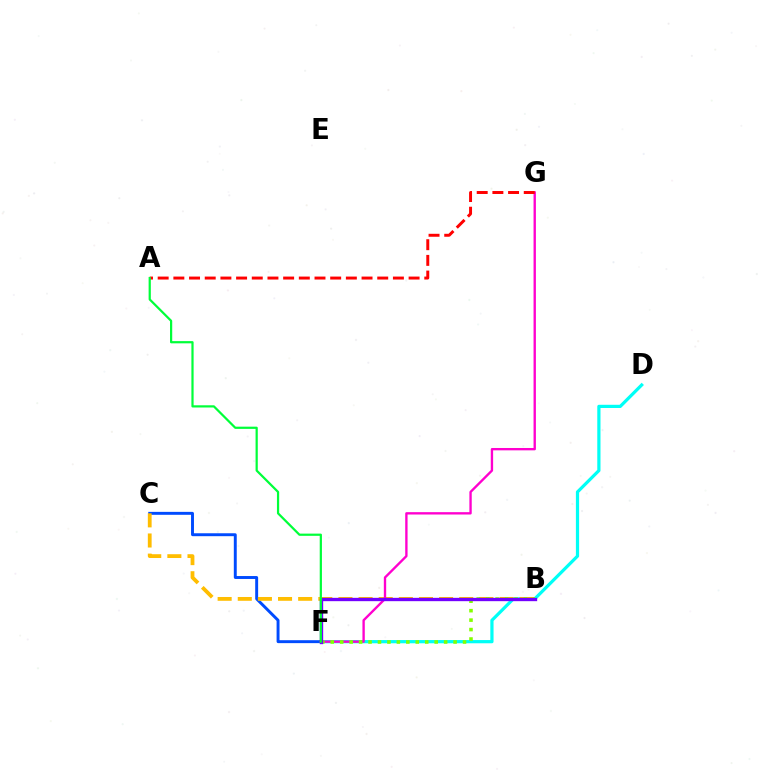{('D', 'F'): [{'color': '#00fff6', 'line_style': 'solid', 'thickness': 2.32}], ('C', 'F'): [{'color': '#004bff', 'line_style': 'solid', 'thickness': 2.11}], ('B', 'C'): [{'color': '#ffbd00', 'line_style': 'dashed', 'thickness': 2.73}], ('F', 'G'): [{'color': '#ff00cf', 'line_style': 'solid', 'thickness': 1.7}], ('A', 'G'): [{'color': '#ff0000', 'line_style': 'dashed', 'thickness': 2.13}], ('B', 'F'): [{'color': '#84ff00', 'line_style': 'dotted', 'thickness': 2.57}, {'color': '#7200ff', 'line_style': 'solid', 'thickness': 2.4}], ('A', 'F'): [{'color': '#00ff39', 'line_style': 'solid', 'thickness': 1.6}]}